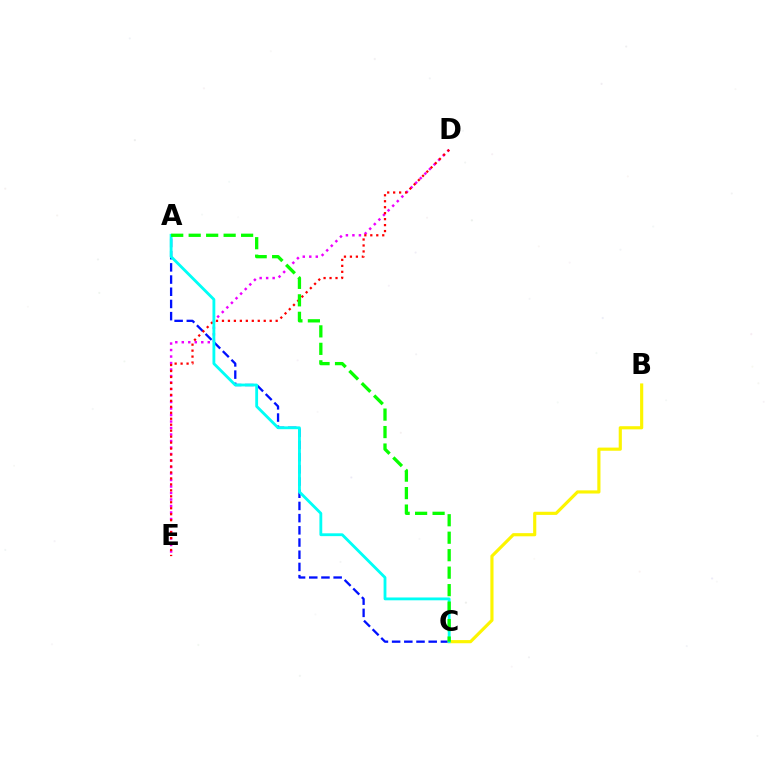{('D', 'E'): [{'color': '#ee00ff', 'line_style': 'dotted', 'thickness': 1.77}, {'color': '#ff0000', 'line_style': 'dotted', 'thickness': 1.62}], ('A', 'C'): [{'color': '#0010ff', 'line_style': 'dashed', 'thickness': 1.66}, {'color': '#00fff6', 'line_style': 'solid', 'thickness': 2.04}, {'color': '#08ff00', 'line_style': 'dashed', 'thickness': 2.37}], ('B', 'C'): [{'color': '#fcf500', 'line_style': 'solid', 'thickness': 2.27}]}